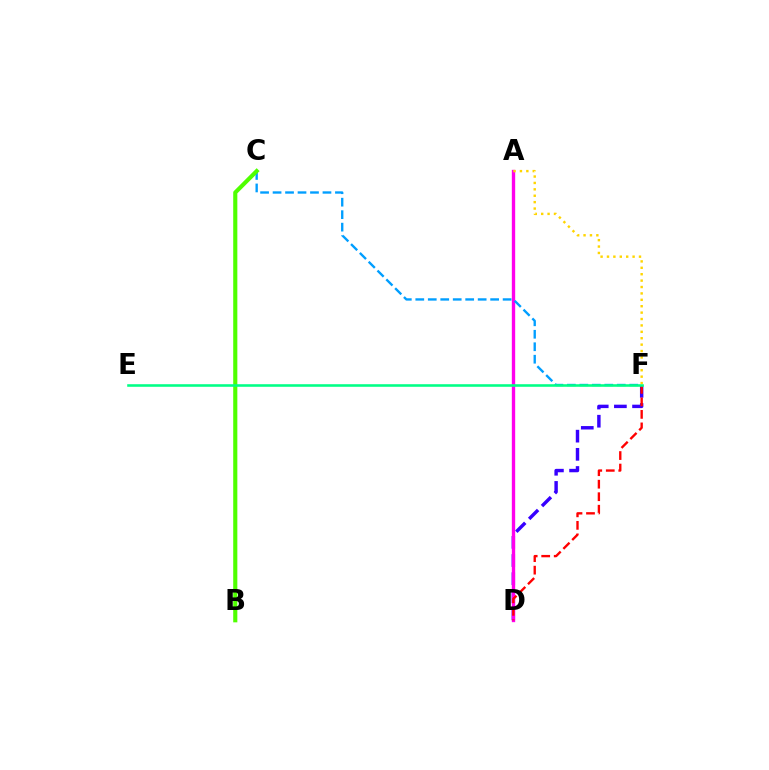{('D', 'F'): [{'color': '#3700ff', 'line_style': 'dashed', 'thickness': 2.47}, {'color': '#ff0000', 'line_style': 'dashed', 'thickness': 1.7}], ('A', 'D'): [{'color': '#ff00ed', 'line_style': 'solid', 'thickness': 2.41}], ('A', 'F'): [{'color': '#ffd500', 'line_style': 'dotted', 'thickness': 1.74}], ('C', 'F'): [{'color': '#009eff', 'line_style': 'dashed', 'thickness': 1.69}], ('B', 'C'): [{'color': '#4fff00', 'line_style': 'solid', 'thickness': 2.97}], ('E', 'F'): [{'color': '#00ff86', 'line_style': 'solid', 'thickness': 1.86}]}